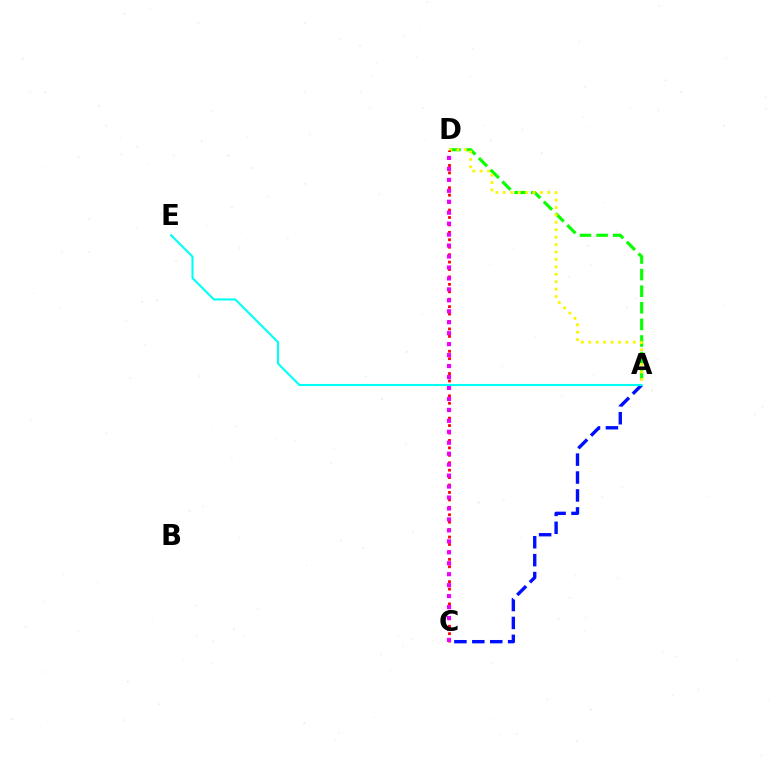{('A', 'C'): [{'color': '#0010ff', 'line_style': 'dashed', 'thickness': 2.43}], ('A', 'D'): [{'color': '#08ff00', 'line_style': 'dashed', 'thickness': 2.25}, {'color': '#fcf500', 'line_style': 'dotted', 'thickness': 2.02}], ('A', 'E'): [{'color': '#00fff6', 'line_style': 'solid', 'thickness': 1.51}], ('C', 'D'): [{'color': '#ff0000', 'line_style': 'dotted', 'thickness': 2.02}, {'color': '#ee00ff', 'line_style': 'dotted', 'thickness': 2.98}]}